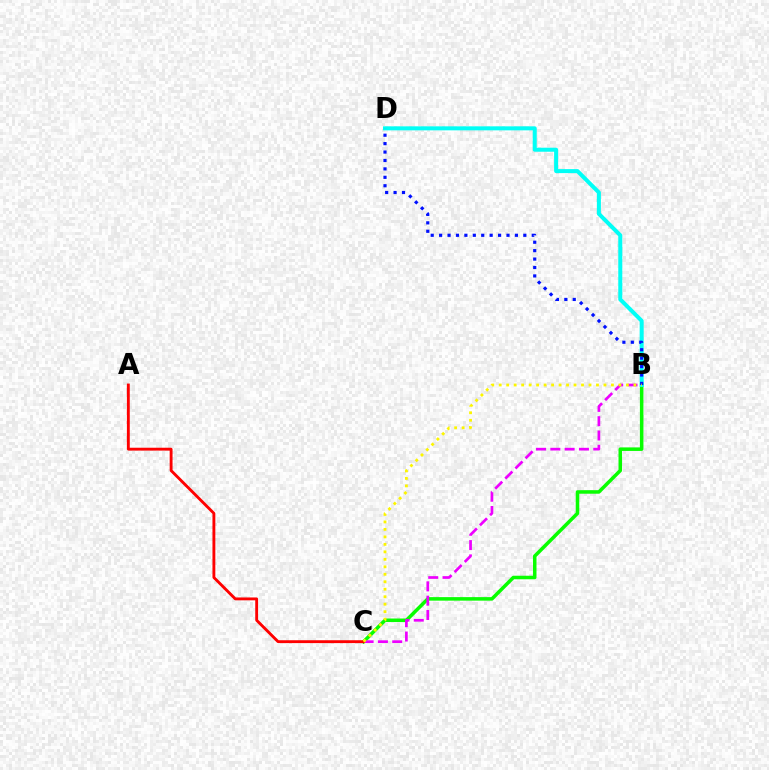{('B', 'C'): [{'color': '#08ff00', 'line_style': 'solid', 'thickness': 2.54}, {'color': '#ee00ff', 'line_style': 'dashed', 'thickness': 1.94}, {'color': '#fcf500', 'line_style': 'dotted', 'thickness': 2.03}], ('B', 'D'): [{'color': '#00fff6', 'line_style': 'solid', 'thickness': 2.89}, {'color': '#0010ff', 'line_style': 'dotted', 'thickness': 2.29}], ('A', 'C'): [{'color': '#ff0000', 'line_style': 'solid', 'thickness': 2.06}]}